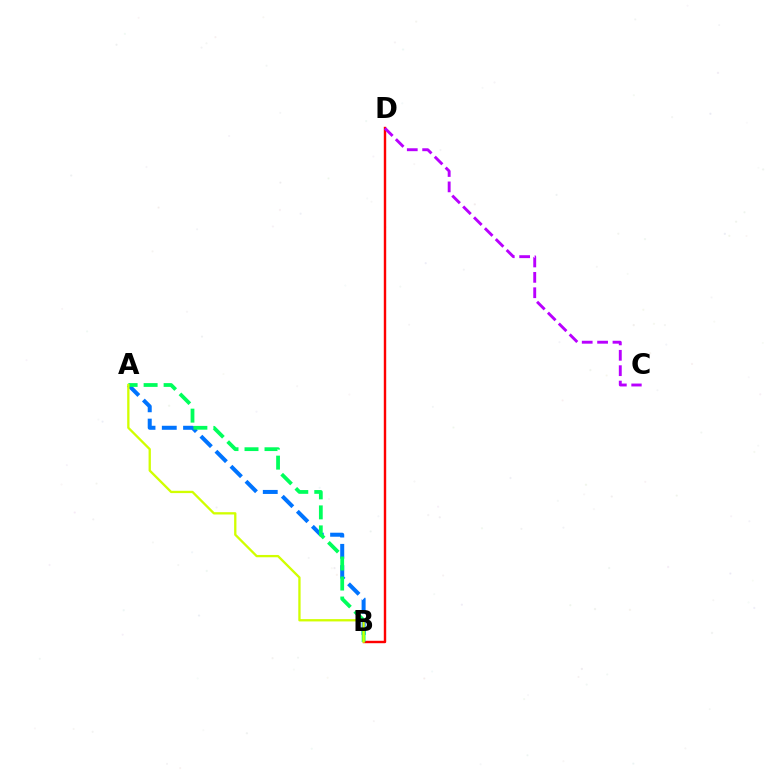{('B', 'D'): [{'color': '#ff0000', 'line_style': 'solid', 'thickness': 1.74}], ('A', 'B'): [{'color': '#0074ff', 'line_style': 'dashed', 'thickness': 2.89}, {'color': '#00ff5c', 'line_style': 'dashed', 'thickness': 2.72}, {'color': '#d1ff00', 'line_style': 'solid', 'thickness': 1.66}], ('C', 'D'): [{'color': '#b900ff', 'line_style': 'dashed', 'thickness': 2.09}]}